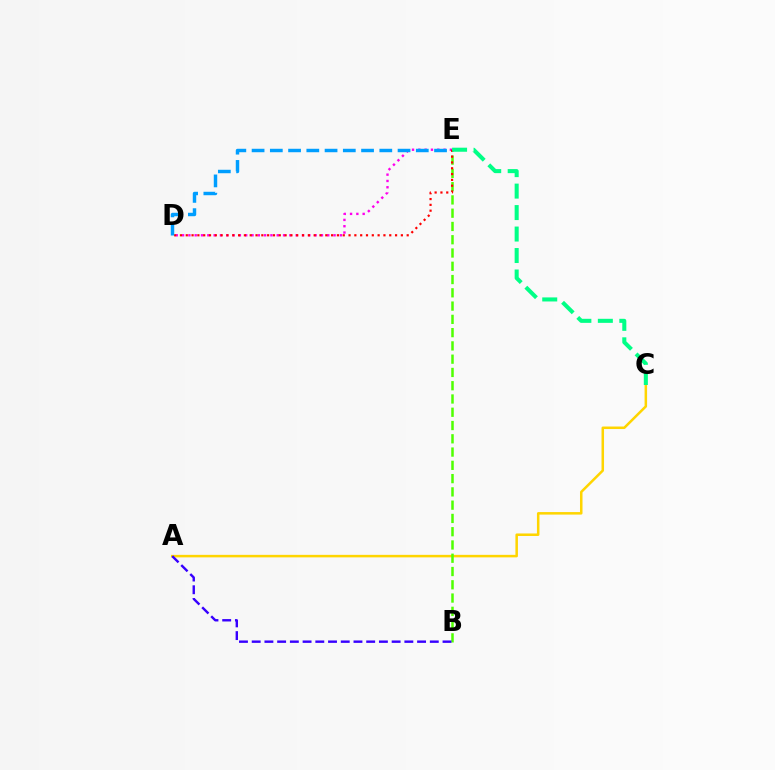{('D', 'E'): [{'color': '#ff00ed', 'line_style': 'dotted', 'thickness': 1.71}, {'color': '#ff0000', 'line_style': 'dotted', 'thickness': 1.58}, {'color': '#009eff', 'line_style': 'dashed', 'thickness': 2.48}], ('A', 'C'): [{'color': '#ffd500', 'line_style': 'solid', 'thickness': 1.81}], ('B', 'E'): [{'color': '#4fff00', 'line_style': 'dashed', 'thickness': 1.8}], ('A', 'B'): [{'color': '#3700ff', 'line_style': 'dashed', 'thickness': 1.73}], ('C', 'E'): [{'color': '#00ff86', 'line_style': 'dashed', 'thickness': 2.92}]}